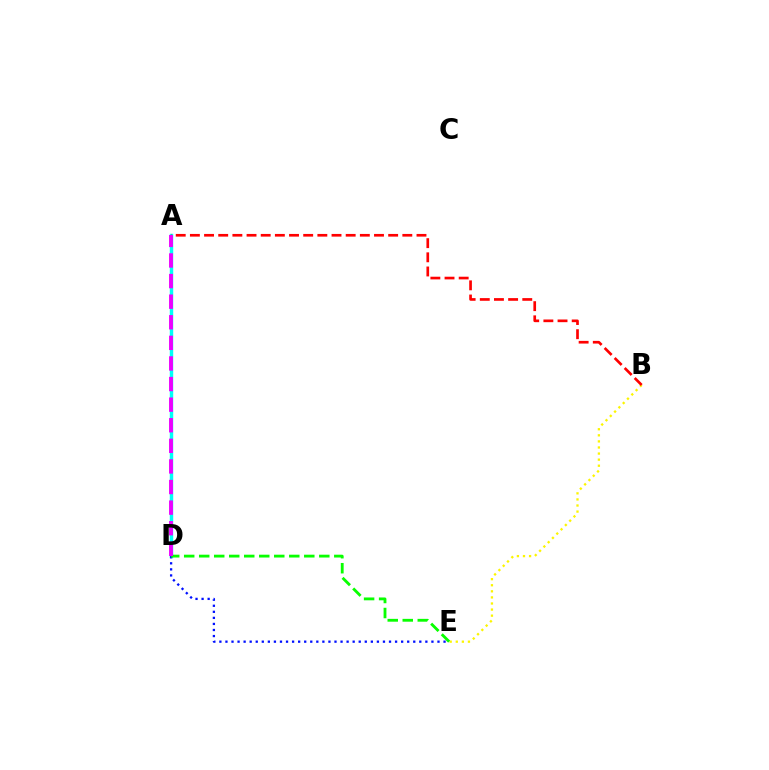{('B', 'E'): [{'color': '#fcf500', 'line_style': 'dotted', 'thickness': 1.65}], ('A', 'D'): [{'color': '#00fff6', 'line_style': 'solid', 'thickness': 2.47}, {'color': '#ee00ff', 'line_style': 'dashed', 'thickness': 2.8}], ('D', 'E'): [{'color': '#0010ff', 'line_style': 'dotted', 'thickness': 1.65}, {'color': '#08ff00', 'line_style': 'dashed', 'thickness': 2.04}], ('A', 'B'): [{'color': '#ff0000', 'line_style': 'dashed', 'thickness': 1.92}]}